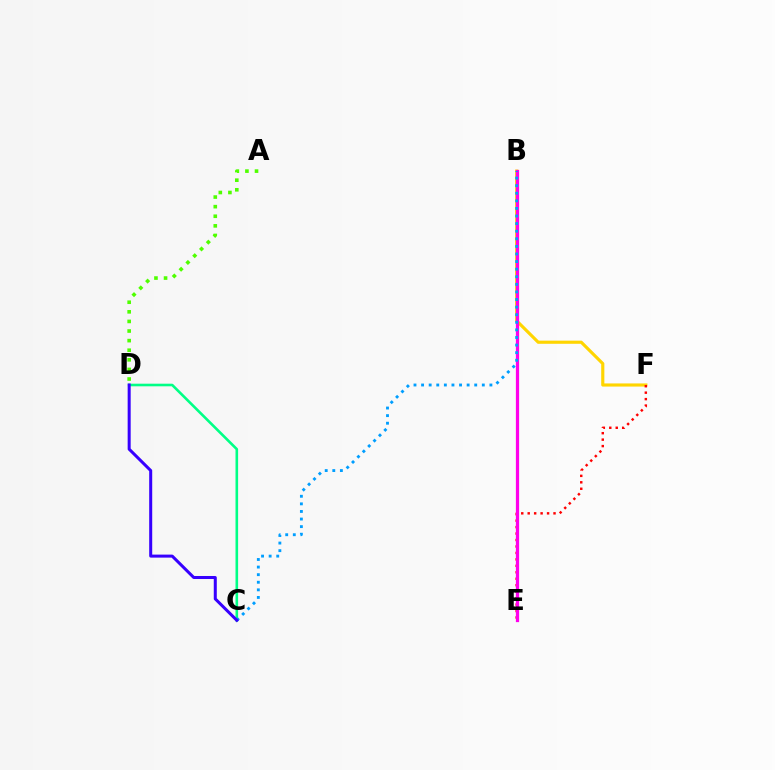{('C', 'D'): [{'color': '#00ff86', 'line_style': 'solid', 'thickness': 1.88}, {'color': '#3700ff', 'line_style': 'solid', 'thickness': 2.17}], ('B', 'F'): [{'color': '#ffd500', 'line_style': 'solid', 'thickness': 2.26}], ('E', 'F'): [{'color': '#ff0000', 'line_style': 'dotted', 'thickness': 1.75}], ('B', 'E'): [{'color': '#ff00ed', 'line_style': 'solid', 'thickness': 2.33}], ('A', 'D'): [{'color': '#4fff00', 'line_style': 'dotted', 'thickness': 2.61}], ('B', 'C'): [{'color': '#009eff', 'line_style': 'dotted', 'thickness': 2.06}]}